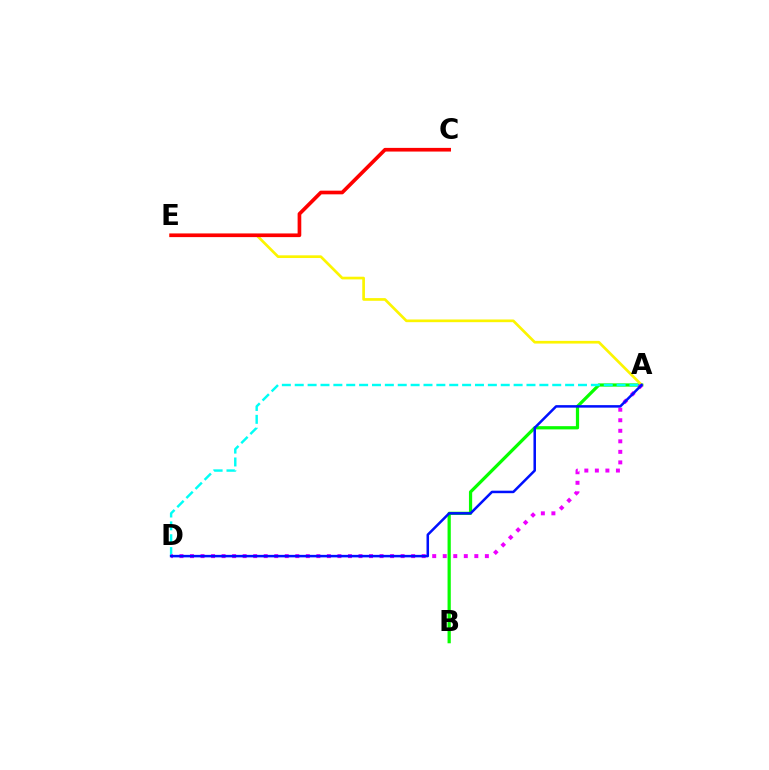{('A', 'B'): [{'color': '#08ff00', 'line_style': 'solid', 'thickness': 2.32}], ('A', 'D'): [{'color': '#00fff6', 'line_style': 'dashed', 'thickness': 1.75}, {'color': '#ee00ff', 'line_style': 'dotted', 'thickness': 2.86}, {'color': '#0010ff', 'line_style': 'solid', 'thickness': 1.81}], ('A', 'E'): [{'color': '#fcf500', 'line_style': 'solid', 'thickness': 1.94}], ('C', 'E'): [{'color': '#ff0000', 'line_style': 'solid', 'thickness': 2.64}]}